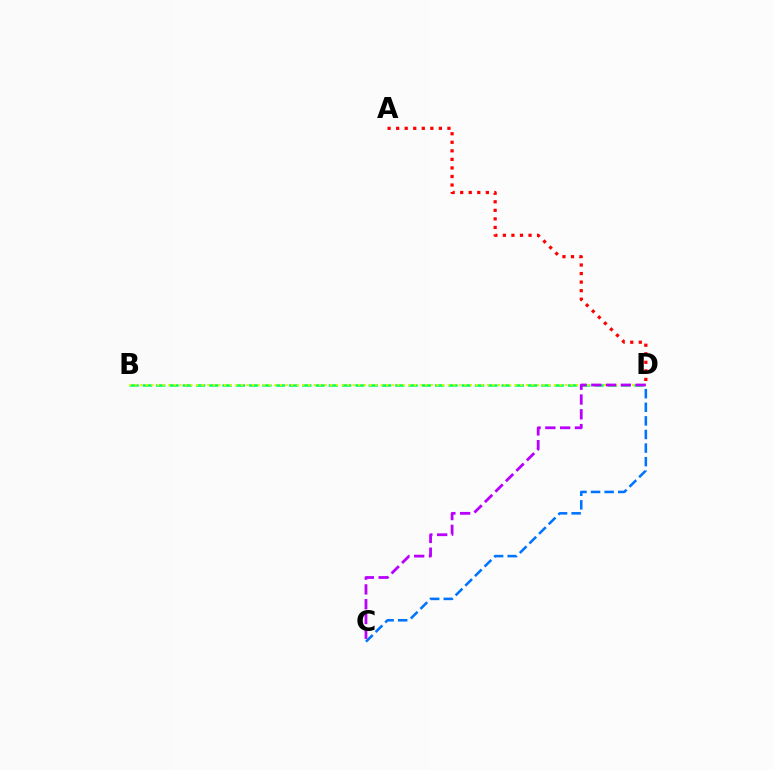{('C', 'D'): [{'color': '#0074ff', 'line_style': 'dashed', 'thickness': 1.85}, {'color': '#b900ff', 'line_style': 'dashed', 'thickness': 2.01}], ('B', 'D'): [{'color': '#00ff5c', 'line_style': 'dashed', 'thickness': 1.8}, {'color': '#d1ff00', 'line_style': 'dotted', 'thickness': 1.52}], ('A', 'D'): [{'color': '#ff0000', 'line_style': 'dotted', 'thickness': 2.32}]}